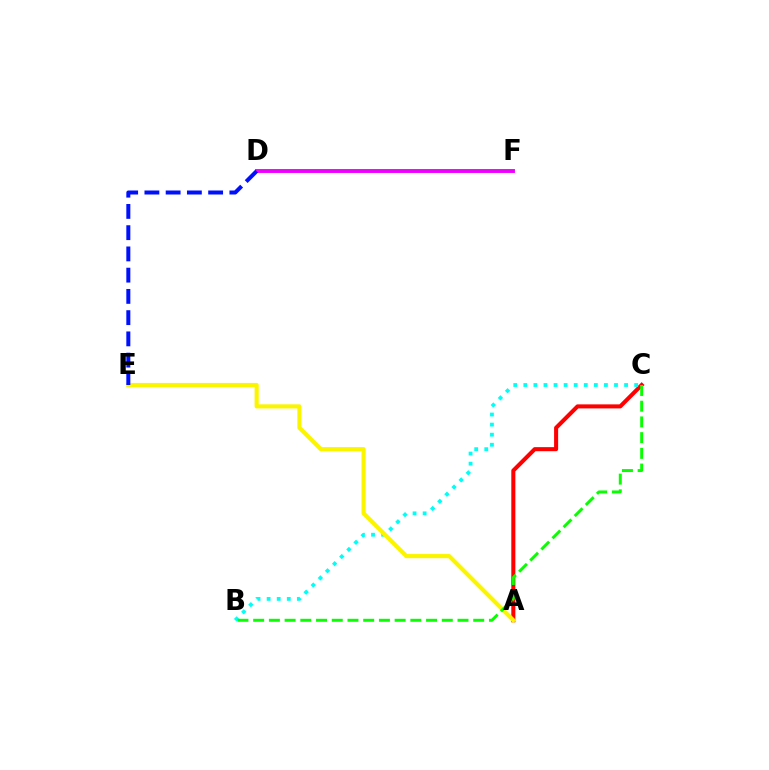{('A', 'C'): [{'color': '#ff0000', 'line_style': 'solid', 'thickness': 2.92}], ('B', 'C'): [{'color': '#00fff6', 'line_style': 'dotted', 'thickness': 2.74}, {'color': '#08ff00', 'line_style': 'dashed', 'thickness': 2.14}], ('A', 'E'): [{'color': '#fcf500', 'line_style': 'solid', 'thickness': 2.99}], ('D', 'F'): [{'color': '#ee00ff', 'line_style': 'solid', 'thickness': 2.81}], ('D', 'E'): [{'color': '#0010ff', 'line_style': 'dashed', 'thickness': 2.89}]}